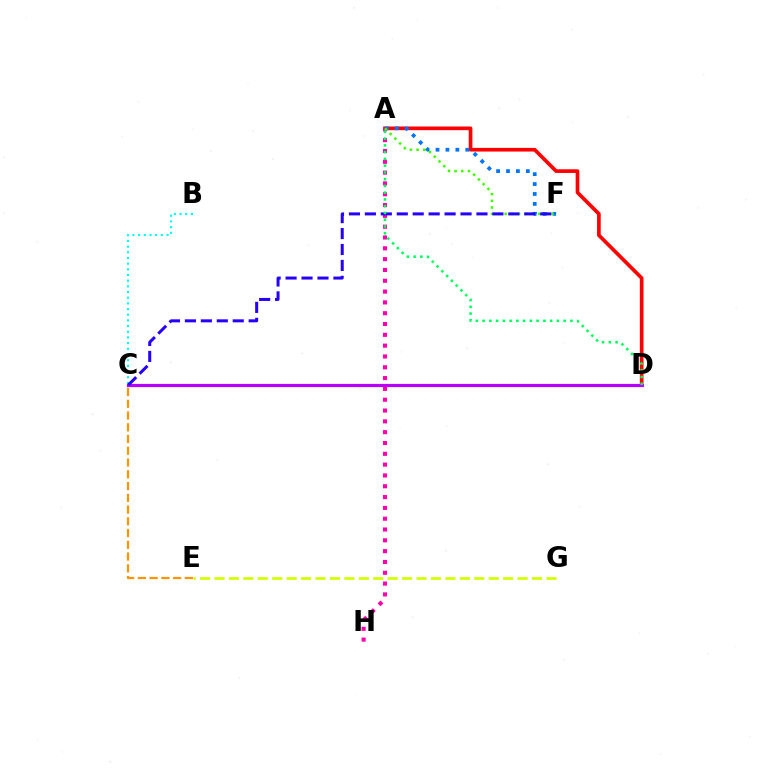{('A', 'D'): [{'color': '#ff0000', 'line_style': 'solid', 'thickness': 2.64}, {'color': '#00ff5c', 'line_style': 'dotted', 'thickness': 1.84}], ('A', 'F'): [{'color': '#0074ff', 'line_style': 'dotted', 'thickness': 2.69}, {'color': '#3dff00', 'line_style': 'dotted', 'thickness': 1.82}], ('C', 'D'): [{'color': '#b900ff', 'line_style': 'solid', 'thickness': 2.28}], ('B', 'C'): [{'color': '#00fff6', 'line_style': 'dotted', 'thickness': 1.54}], ('A', 'H'): [{'color': '#ff00ac', 'line_style': 'dotted', 'thickness': 2.94}], ('E', 'G'): [{'color': '#d1ff00', 'line_style': 'dashed', 'thickness': 1.96}], ('C', 'F'): [{'color': '#2500ff', 'line_style': 'dashed', 'thickness': 2.17}], ('C', 'E'): [{'color': '#ff9400', 'line_style': 'dashed', 'thickness': 1.6}]}